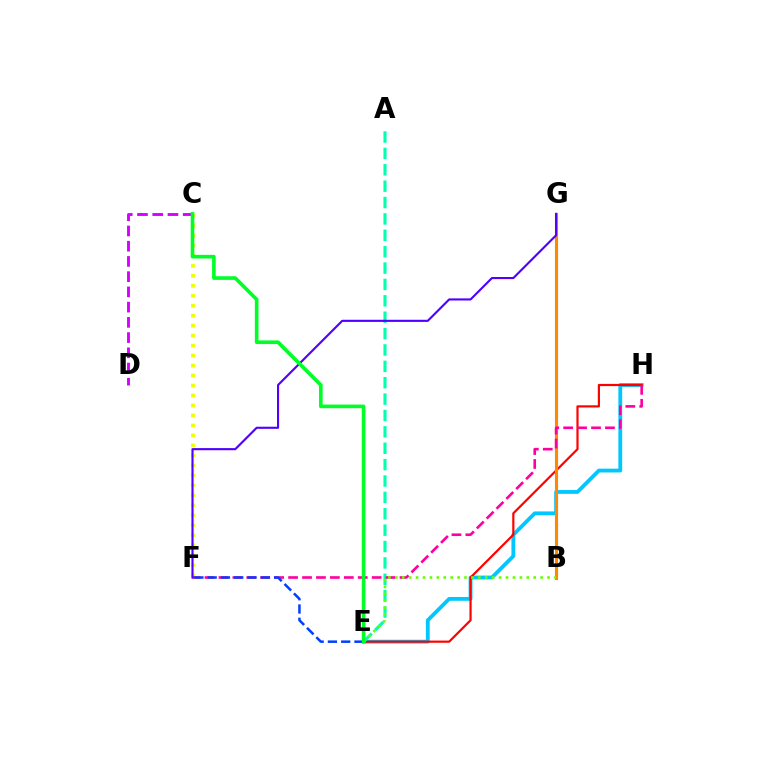{('C', 'D'): [{'color': '#d600ff', 'line_style': 'dashed', 'thickness': 2.07}], ('E', 'H'): [{'color': '#00c7ff', 'line_style': 'solid', 'thickness': 2.75}, {'color': '#ff0000', 'line_style': 'solid', 'thickness': 1.57}], ('B', 'G'): [{'color': '#ff8800', 'line_style': 'solid', 'thickness': 2.24}], ('A', 'E'): [{'color': '#00ffaf', 'line_style': 'dashed', 'thickness': 2.23}], ('C', 'F'): [{'color': '#eeff00', 'line_style': 'dotted', 'thickness': 2.71}], ('F', 'H'): [{'color': '#ff00a0', 'line_style': 'dashed', 'thickness': 1.89}], ('F', 'G'): [{'color': '#4f00ff', 'line_style': 'solid', 'thickness': 1.53}], ('B', 'E'): [{'color': '#66ff00', 'line_style': 'dotted', 'thickness': 1.88}], ('E', 'F'): [{'color': '#003fff', 'line_style': 'dashed', 'thickness': 1.8}], ('C', 'E'): [{'color': '#00ff27', 'line_style': 'solid', 'thickness': 2.61}]}